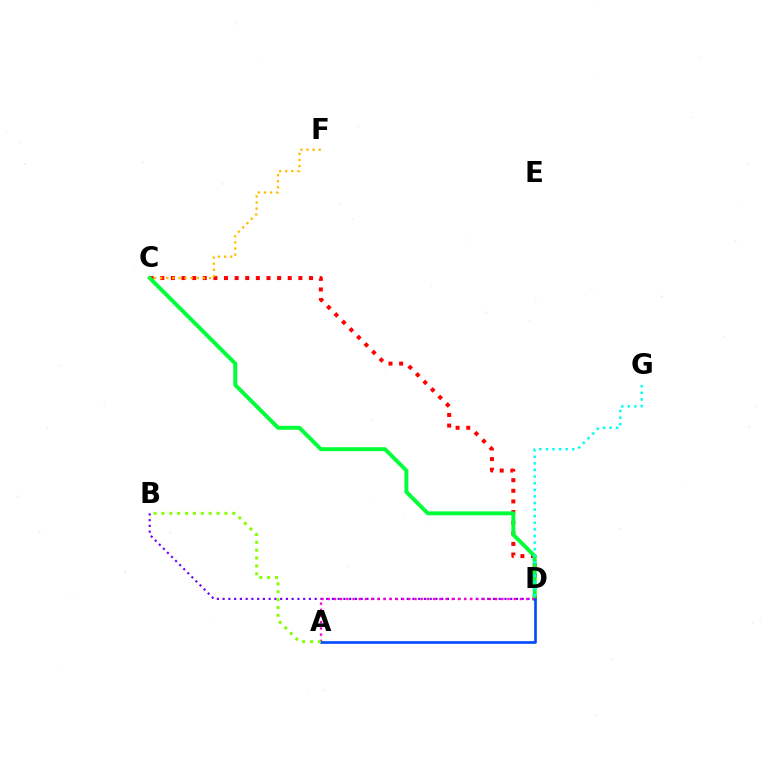{('C', 'D'): [{'color': '#ff0000', 'line_style': 'dotted', 'thickness': 2.89}, {'color': '#00ff39', 'line_style': 'solid', 'thickness': 2.83}], ('B', 'D'): [{'color': '#7200ff', 'line_style': 'dotted', 'thickness': 1.56}], ('C', 'F'): [{'color': '#ffbd00', 'line_style': 'dotted', 'thickness': 1.66}], ('D', 'G'): [{'color': '#00fff6', 'line_style': 'dotted', 'thickness': 1.79}], ('A', 'D'): [{'color': '#ff00cf', 'line_style': 'dotted', 'thickness': 1.68}, {'color': '#004bff', 'line_style': 'solid', 'thickness': 1.91}], ('A', 'B'): [{'color': '#84ff00', 'line_style': 'dotted', 'thickness': 2.14}]}